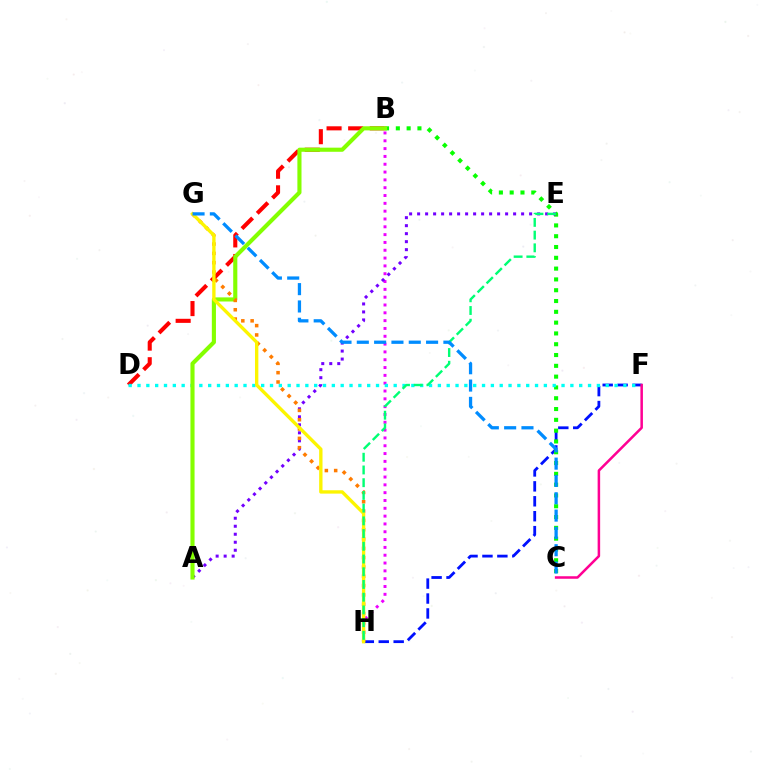{('F', 'H'): [{'color': '#0010ff', 'line_style': 'dashed', 'thickness': 2.03}], ('B', 'C'): [{'color': '#08ff00', 'line_style': 'dotted', 'thickness': 2.93}], ('B', 'H'): [{'color': '#ee00ff', 'line_style': 'dotted', 'thickness': 2.12}], ('B', 'D'): [{'color': '#ff0000', 'line_style': 'dashed', 'thickness': 2.93}], ('A', 'E'): [{'color': '#7200ff', 'line_style': 'dotted', 'thickness': 2.17}], ('D', 'F'): [{'color': '#00fff6', 'line_style': 'dotted', 'thickness': 2.4}], ('A', 'B'): [{'color': '#84ff00', 'line_style': 'solid', 'thickness': 2.96}], ('C', 'F'): [{'color': '#ff0094', 'line_style': 'solid', 'thickness': 1.81}], ('G', 'H'): [{'color': '#ff7c00', 'line_style': 'dotted', 'thickness': 2.53}, {'color': '#fcf500', 'line_style': 'solid', 'thickness': 2.41}], ('E', 'H'): [{'color': '#00ff74', 'line_style': 'dashed', 'thickness': 1.73}], ('C', 'G'): [{'color': '#008cff', 'line_style': 'dashed', 'thickness': 2.35}]}